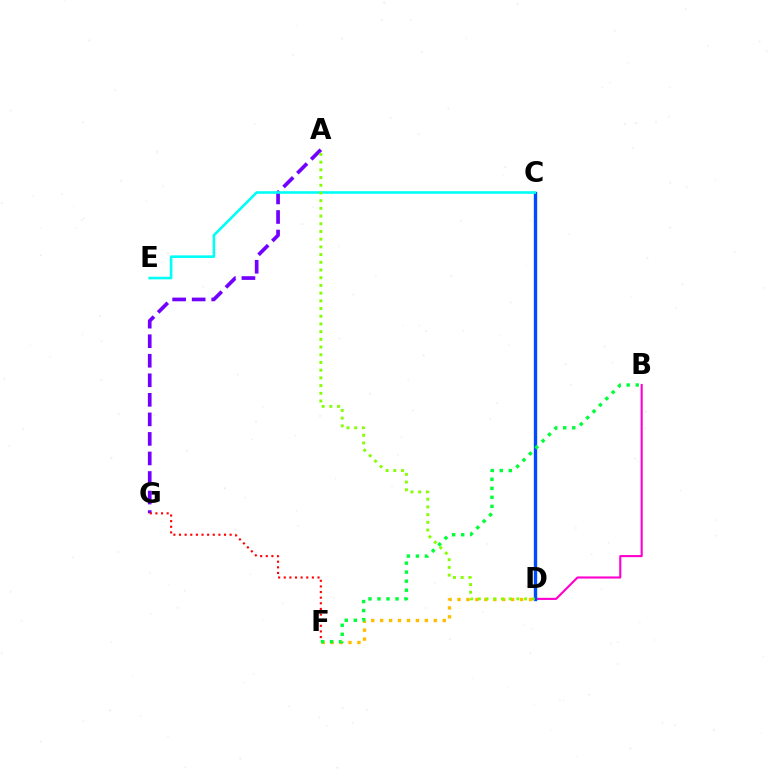{('A', 'G'): [{'color': '#7200ff', 'line_style': 'dashed', 'thickness': 2.65}], ('B', 'D'): [{'color': '#ff00cf', 'line_style': 'solid', 'thickness': 1.52}], ('D', 'F'): [{'color': '#ffbd00', 'line_style': 'dotted', 'thickness': 2.43}], ('C', 'D'): [{'color': '#004bff', 'line_style': 'solid', 'thickness': 2.42}], ('F', 'G'): [{'color': '#ff0000', 'line_style': 'dotted', 'thickness': 1.53}], ('B', 'F'): [{'color': '#00ff39', 'line_style': 'dotted', 'thickness': 2.45}], ('C', 'E'): [{'color': '#00fff6', 'line_style': 'solid', 'thickness': 1.88}], ('A', 'D'): [{'color': '#84ff00', 'line_style': 'dotted', 'thickness': 2.09}]}